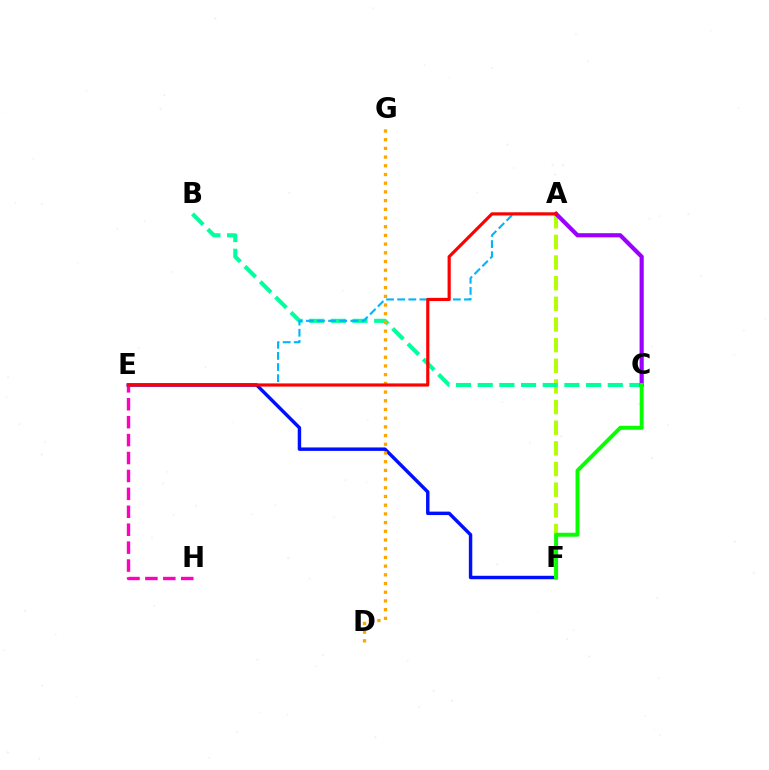{('E', 'F'): [{'color': '#0010ff', 'line_style': 'solid', 'thickness': 2.47}], ('A', 'F'): [{'color': '#b3ff00', 'line_style': 'dashed', 'thickness': 2.81}], ('B', 'C'): [{'color': '#00ff9d', 'line_style': 'dashed', 'thickness': 2.95}], ('A', 'E'): [{'color': '#00b5ff', 'line_style': 'dashed', 'thickness': 1.51}, {'color': '#ff0000', 'line_style': 'solid', 'thickness': 2.28}], ('E', 'H'): [{'color': '#ff00bd', 'line_style': 'dashed', 'thickness': 2.43}], ('A', 'C'): [{'color': '#9b00ff', 'line_style': 'solid', 'thickness': 3.0}], ('C', 'F'): [{'color': '#08ff00', 'line_style': 'solid', 'thickness': 2.83}], ('D', 'G'): [{'color': '#ffa500', 'line_style': 'dotted', 'thickness': 2.36}]}